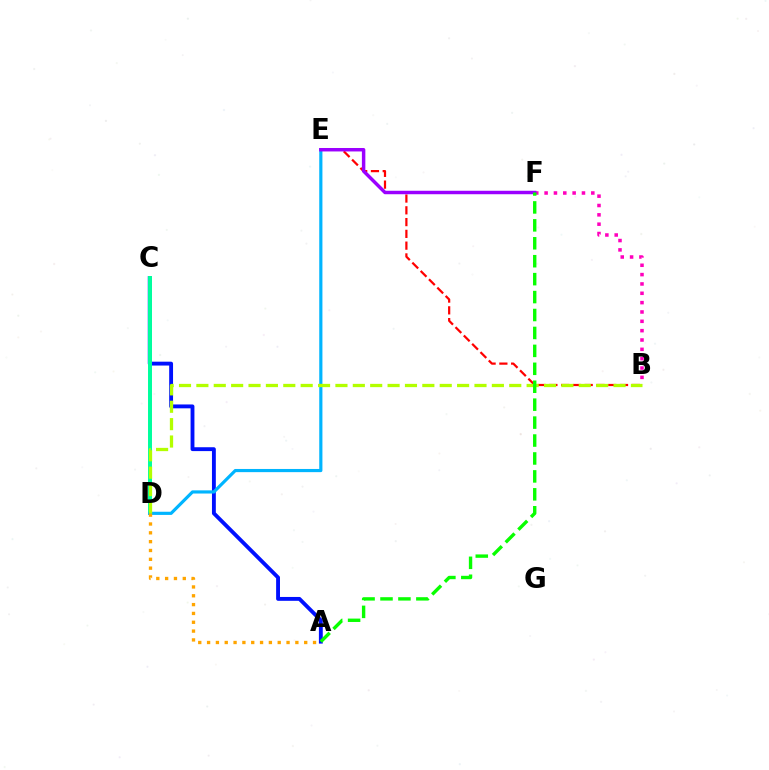{('B', 'E'): [{'color': '#ff0000', 'line_style': 'dashed', 'thickness': 1.6}], ('A', 'C'): [{'color': '#0010ff', 'line_style': 'solid', 'thickness': 2.78}], ('C', 'D'): [{'color': '#00ff9d', 'line_style': 'solid', 'thickness': 2.86}], ('D', 'E'): [{'color': '#00b5ff', 'line_style': 'solid', 'thickness': 2.28}], ('B', 'F'): [{'color': '#ff00bd', 'line_style': 'dotted', 'thickness': 2.54}], ('E', 'F'): [{'color': '#9b00ff', 'line_style': 'solid', 'thickness': 2.49}], ('A', 'D'): [{'color': '#ffa500', 'line_style': 'dotted', 'thickness': 2.4}], ('B', 'D'): [{'color': '#b3ff00', 'line_style': 'dashed', 'thickness': 2.36}], ('A', 'F'): [{'color': '#08ff00', 'line_style': 'dashed', 'thickness': 2.44}]}